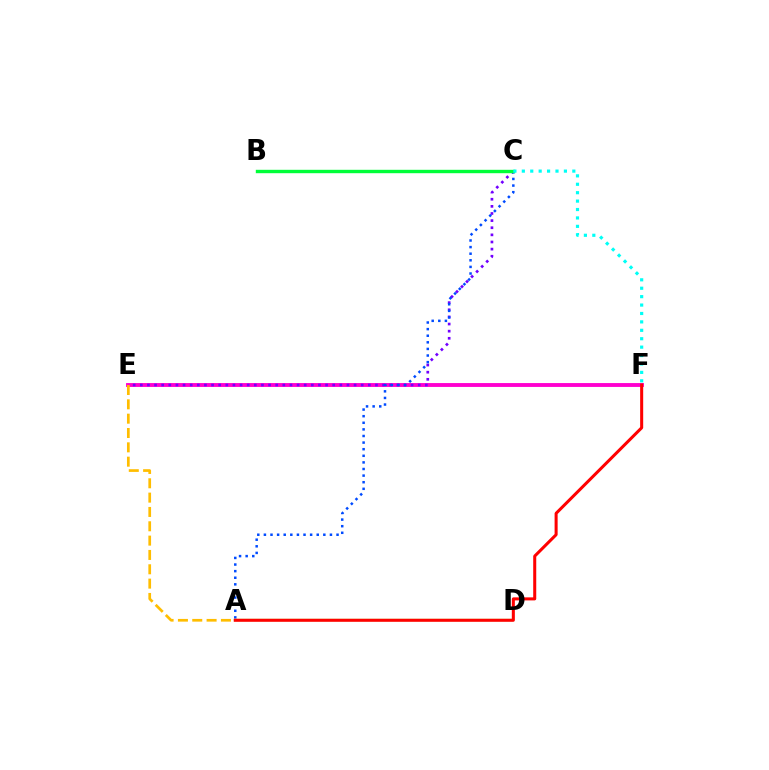{('E', 'F'): [{'color': '#ff00cf', 'line_style': 'solid', 'thickness': 2.78}], ('C', 'E'): [{'color': '#7200ff', 'line_style': 'dotted', 'thickness': 1.94}], ('A', 'C'): [{'color': '#004bff', 'line_style': 'dotted', 'thickness': 1.79}], ('B', 'C'): [{'color': '#00ff39', 'line_style': 'solid', 'thickness': 2.45}], ('C', 'F'): [{'color': '#00fff6', 'line_style': 'dotted', 'thickness': 2.29}], ('A', 'D'): [{'color': '#84ff00', 'line_style': 'solid', 'thickness': 1.6}], ('A', 'F'): [{'color': '#ff0000', 'line_style': 'solid', 'thickness': 2.18}], ('A', 'E'): [{'color': '#ffbd00', 'line_style': 'dashed', 'thickness': 1.95}]}